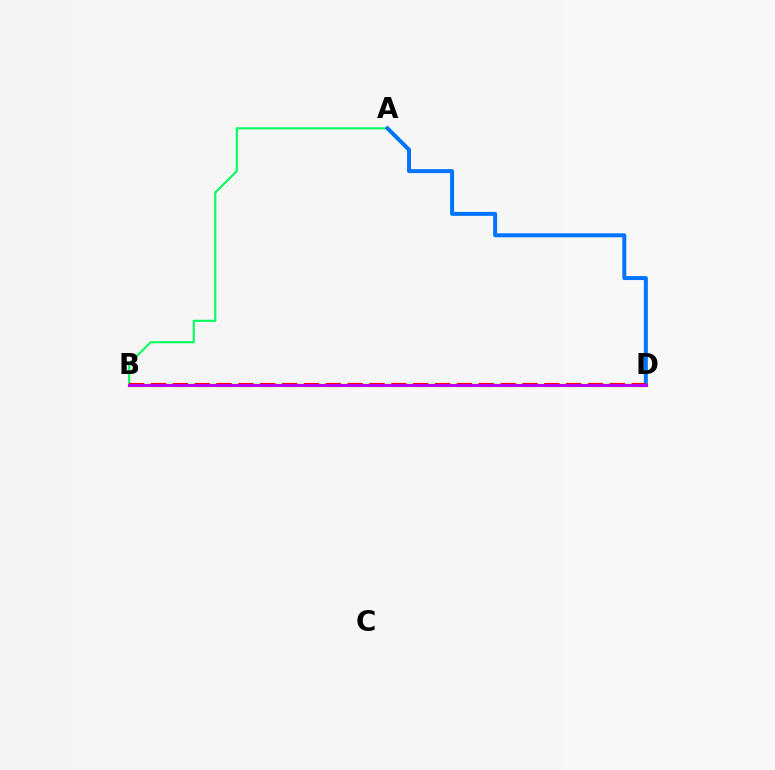{('A', 'B'): [{'color': '#00ff5c', 'line_style': 'solid', 'thickness': 1.52}], ('B', 'D'): [{'color': '#d1ff00', 'line_style': 'solid', 'thickness': 2.41}, {'color': '#ff0000', 'line_style': 'dashed', 'thickness': 2.97}, {'color': '#b900ff', 'line_style': 'solid', 'thickness': 2.16}], ('A', 'D'): [{'color': '#0074ff', 'line_style': 'solid', 'thickness': 2.86}]}